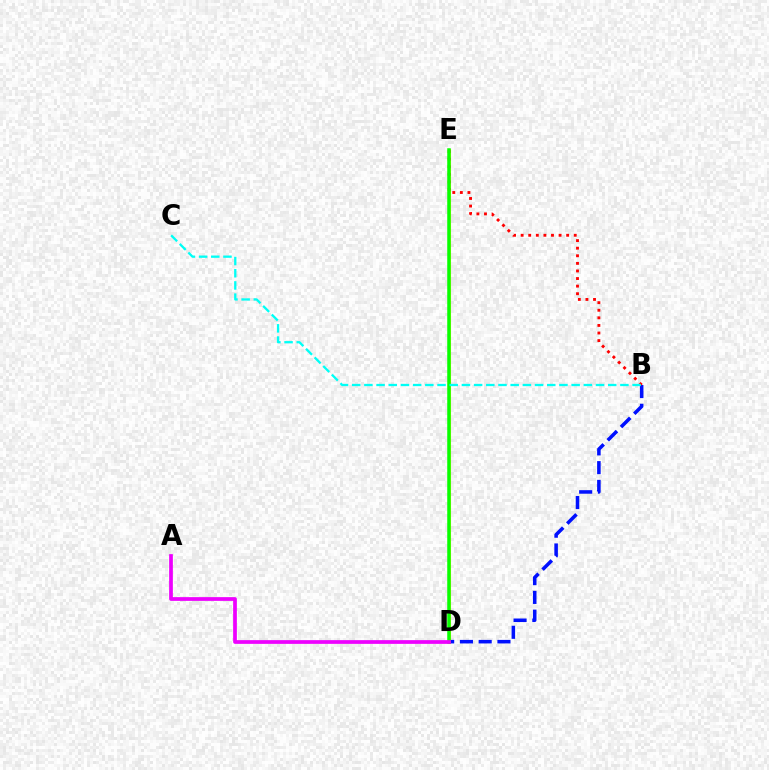{('D', 'E'): [{'color': '#fcf500', 'line_style': 'solid', 'thickness': 2.21}, {'color': '#08ff00', 'line_style': 'solid', 'thickness': 2.53}], ('B', 'D'): [{'color': '#0010ff', 'line_style': 'dashed', 'thickness': 2.55}], ('B', 'E'): [{'color': '#ff0000', 'line_style': 'dotted', 'thickness': 2.06}], ('A', 'D'): [{'color': '#ee00ff', 'line_style': 'solid', 'thickness': 2.68}], ('B', 'C'): [{'color': '#00fff6', 'line_style': 'dashed', 'thickness': 1.66}]}